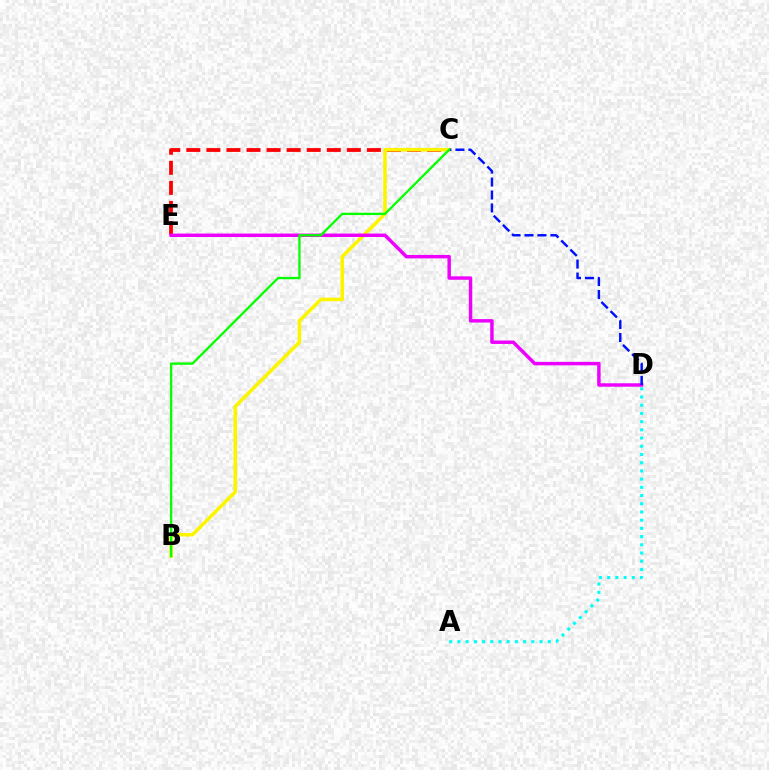{('C', 'E'): [{'color': '#ff0000', 'line_style': 'dashed', 'thickness': 2.73}], ('B', 'C'): [{'color': '#fcf500', 'line_style': 'solid', 'thickness': 2.57}, {'color': '#08ff00', 'line_style': 'solid', 'thickness': 1.68}], ('D', 'E'): [{'color': '#ee00ff', 'line_style': 'solid', 'thickness': 2.48}], ('C', 'D'): [{'color': '#0010ff', 'line_style': 'dashed', 'thickness': 1.76}], ('A', 'D'): [{'color': '#00fff6', 'line_style': 'dotted', 'thickness': 2.23}]}